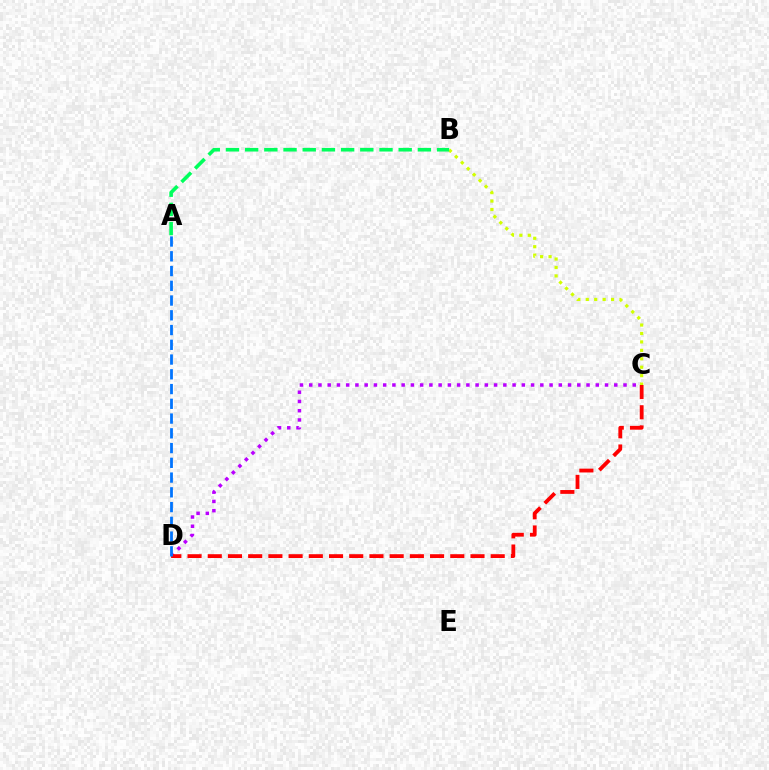{('C', 'D'): [{'color': '#b900ff', 'line_style': 'dotted', 'thickness': 2.51}, {'color': '#ff0000', 'line_style': 'dashed', 'thickness': 2.75}], ('B', 'C'): [{'color': '#d1ff00', 'line_style': 'dotted', 'thickness': 2.29}], ('A', 'D'): [{'color': '#0074ff', 'line_style': 'dashed', 'thickness': 2.0}], ('A', 'B'): [{'color': '#00ff5c', 'line_style': 'dashed', 'thickness': 2.61}]}